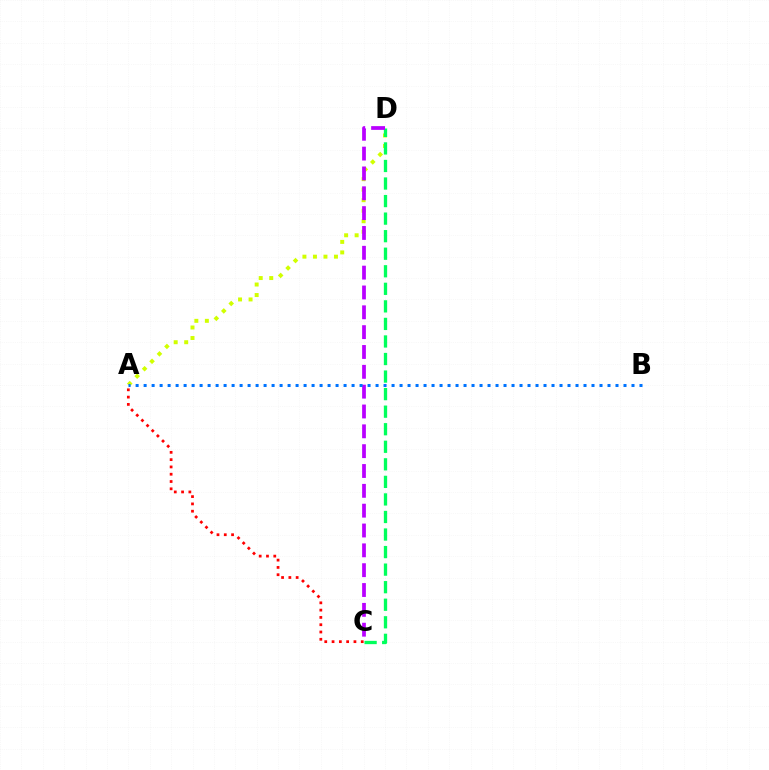{('A', 'D'): [{'color': '#d1ff00', 'line_style': 'dotted', 'thickness': 2.86}], ('A', 'C'): [{'color': '#ff0000', 'line_style': 'dotted', 'thickness': 1.98}], ('C', 'D'): [{'color': '#00ff5c', 'line_style': 'dashed', 'thickness': 2.38}, {'color': '#b900ff', 'line_style': 'dashed', 'thickness': 2.69}], ('A', 'B'): [{'color': '#0074ff', 'line_style': 'dotted', 'thickness': 2.17}]}